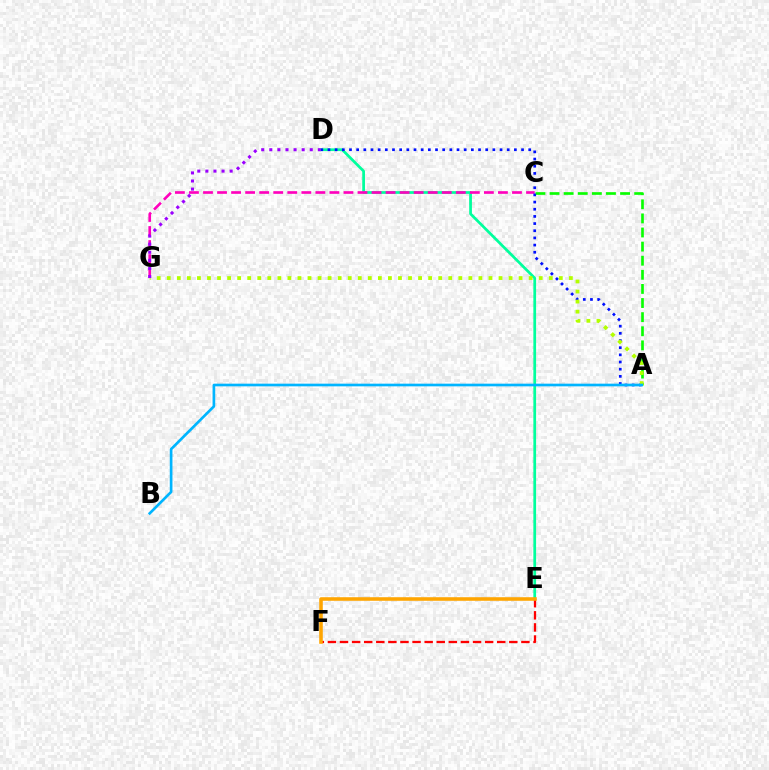{('D', 'E'): [{'color': '#00ff9d', 'line_style': 'solid', 'thickness': 1.96}], ('A', 'C'): [{'color': '#08ff00', 'line_style': 'dashed', 'thickness': 1.92}], ('C', 'G'): [{'color': '#ff00bd', 'line_style': 'dashed', 'thickness': 1.91}], ('A', 'D'): [{'color': '#0010ff', 'line_style': 'dotted', 'thickness': 1.95}], ('A', 'G'): [{'color': '#b3ff00', 'line_style': 'dotted', 'thickness': 2.73}], ('A', 'B'): [{'color': '#00b5ff', 'line_style': 'solid', 'thickness': 1.92}], ('E', 'F'): [{'color': '#ff0000', 'line_style': 'dashed', 'thickness': 1.64}, {'color': '#ffa500', 'line_style': 'solid', 'thickness': 2.56}], ('D', 'G'): [{'color': '#9b00ff', 'line_style': 'dotted', 'thickness': 2.2}]}